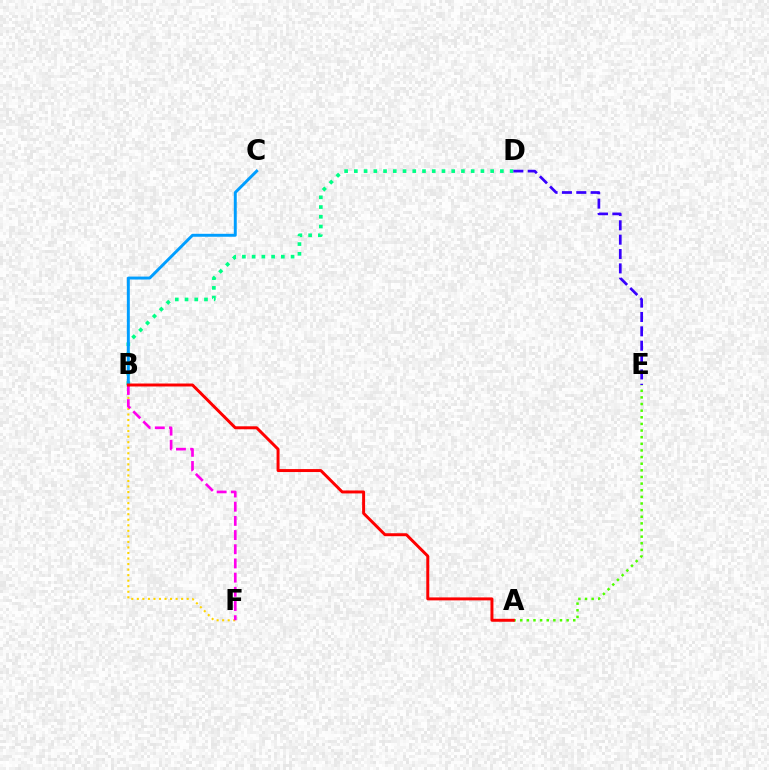{('B', 'F'): [{'color': '#ffd500', 'line_style': 'dotted', 'thickness': 1.51}, {'color': '#ff00ed', 'line_style': 'dashed', 'thickness': 1.93}], ('B', 'D'): [{'color': '#00ff86', 'line_style': 'dotted', 'thickness': 2.65}], ('A', 'E'): [{'color': '#4fff00', 'line_style': 'dotted', 'thickness': 1.8}], ('B', 'C'): [{'color': '#009eff', 'line_style': 'solid', 'thickness': 2.12}], ('D', 'E'): [{'color': '#3700ff', 'line_style': 'dashed', 'thickness': 1.95}], ('A', 'B'): [{'color': '#ff0000', 'line_style': 'solid', 'thickness': 2.13}]}